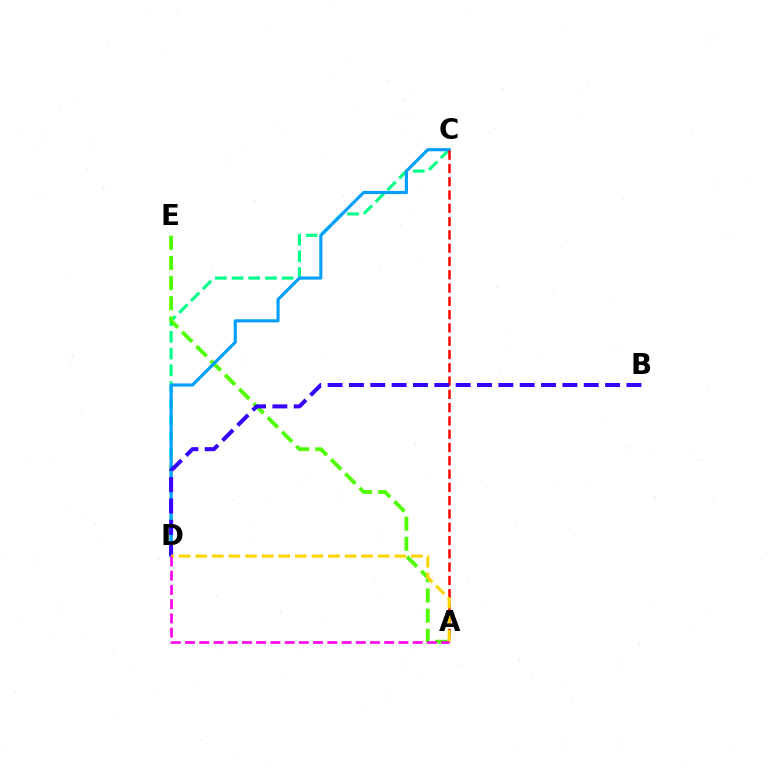{('C', 'D'): [{'color': '#00ff86', 'line_style': 'dashed', 'thickness': 2.27}, {'color': '#009eff', 'line_style': 'solid', 'thickness': 2.25}], ('A', 'E'): [{'color': '#4fff00', 'line_style': 'dashed', 'thickness': 2.74}], ('A', 'C'): [{'color': '#ff0000', 'line_style': 'dashed', 'thickness': 1.81}], ('B', 'D'): [{'color': '#3700ff', 'line_style': 'dashed', 'thickness': 2.9}], ('A', 'D'): [{'color': '#ffd500', 'line_style': 'dashed', 'thickness': 2.25}, {'color': '#ff00ed', 'line_style': 'dashed', 'thickness': 1.93}]}